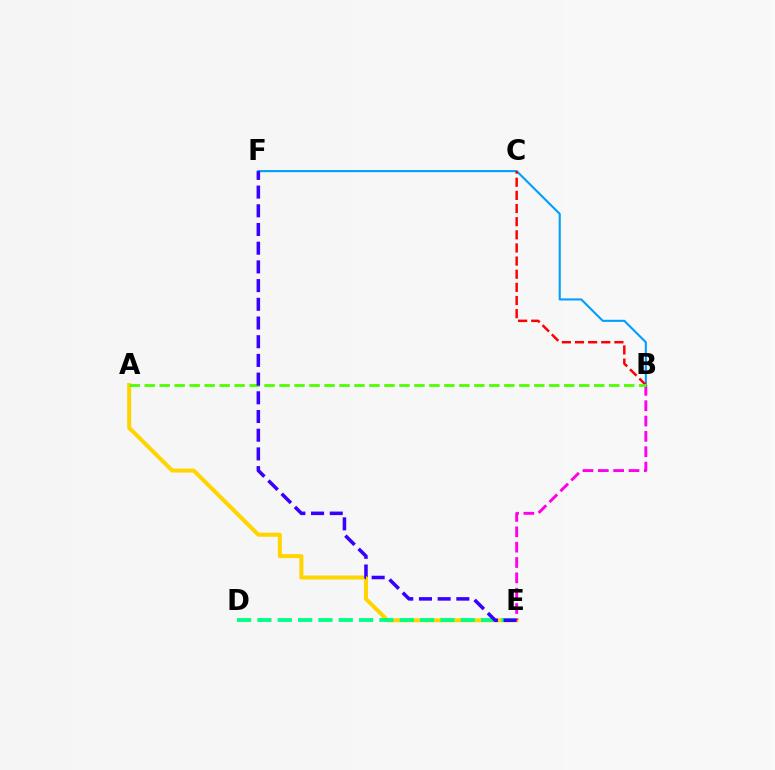{('A', 'E'): [{'color': '#ffd500', 'line_style': 'solid', 'thickness': 2.89}], ('D', 'E'): [{'color': '#00ff86', 'line_style': 'dashed', 'thickness': 2.76}], ('B', 'E'): [{'color': '#ff00ed', 'line_style': 'dashed', 'thickness': 2.08}], ('B', 'F'): [{'color': '#009eff', 'line_style': 'solid', 'thickness': 1.52}], ('B', 'C'): [{'color': '#ff0000', 'line_style': 'dashed', 'thickness': 1.78}], ('A', 'B'): [{'color': '#4fff00', 'line_style': 'dashed', 'thickness': 2.04}], ('E', 'F'): [{'color': '#3700ff', 'line_style': 'dashed', 'thickness': 2.54}]}